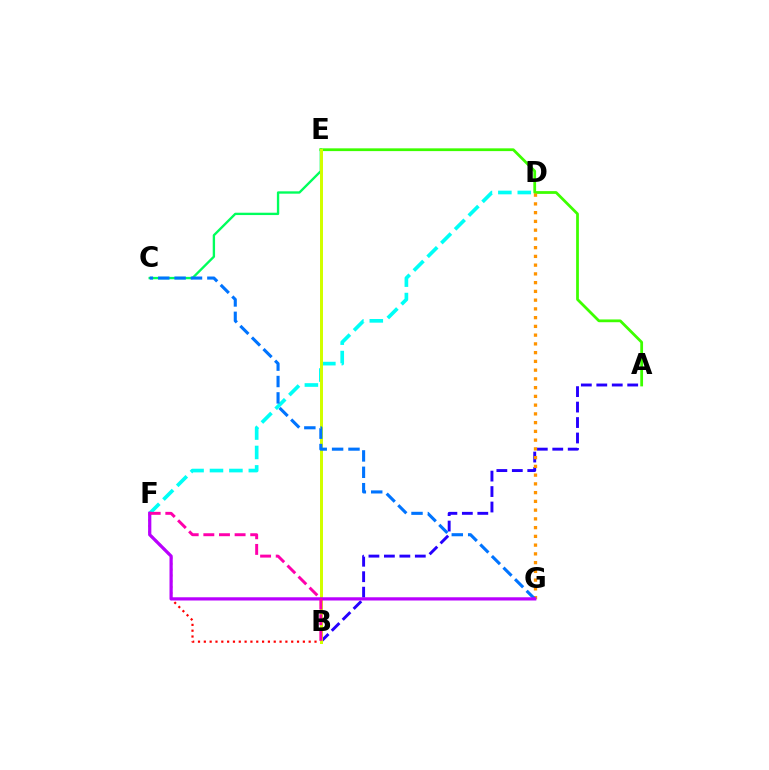{('A', 'B'): [{'color': '#2500ff', 'line_style': 'dashed', 'thickness': 2.1}], ('C', 'E'): [{'color': '#00ff5c', 'line_style': 'solid', 'thickness': 1.69}], ('B', 'F'): [{'color': '#ff0000', 'line_style': 'dotted', 'thickness': 1.58}, {'color': '#ff00ac', 'line_style': 'dashed', 'thickness': 2.12}], ('D', 'F'): [{'color': '#00fff6', 'line_style': 'dashed', 'thickness': 2.64}], ('A', 'E'): [{'color': '#3dff00', 'line_style': 'solid', 'thickness': 1.99}], ('B', 'E'): [{'color': '#d1ff00', 'line_style': 'solid', 'thickness': 2.15}], ('D', 'G'): [{'color': '#ff9400', 'line_style': 'dotted', 'thickness': 2.38}], ('C', 'G'): [{'color': '#0074ff', 'line_style': 'dashed', 'thickness': 2.23}], ('F', 'G'): [{'color': '#b900ff', 'line_style': 'solid', 'thickness': 2.32}]}